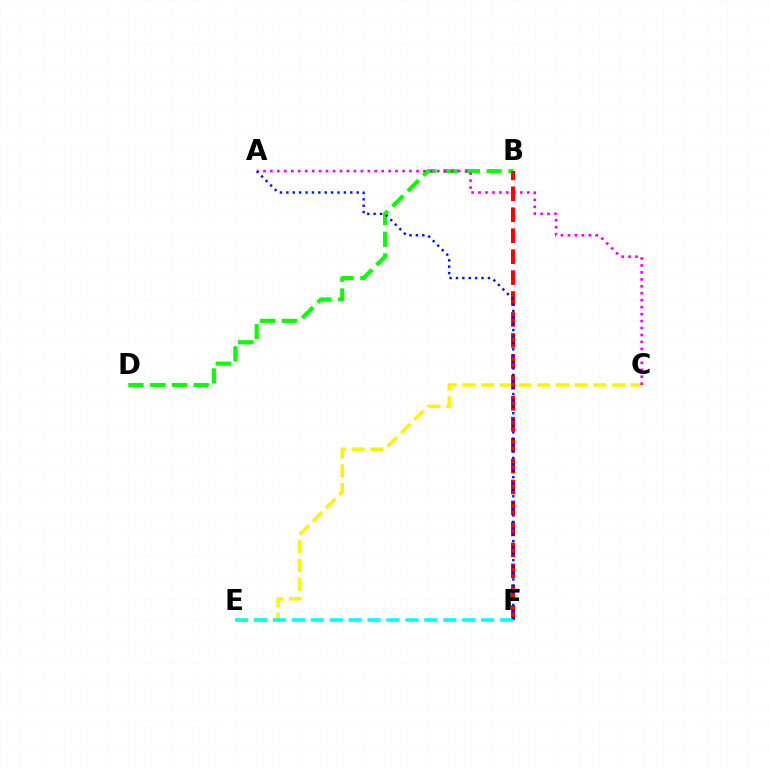{('C', 'E'): [{'color': '#fcf500', 'line_style': 'dashed', 'thickness': 2.54}], ('B', 'D'): [{'color': '#08ff00', 'line_style': 'dashed', 'thickness': 2.95}], ('A', 'C'): [{'color': '#ee00ff', 'line_style': 'dotted', 'thickness': 1.89}], ('B', 'F'): [{'color': '#ff0000', 'line_style': 'dashed', 'thickness': 2.85}], ('E', 'F'): [{'color': '#00fff6', 'line_style': 'dashed', 'thickness': 2.57}], ('A', 'F'): [{'color': '#0010ff', 'line_style': 'dotted', 'thickness': 1.74}]}